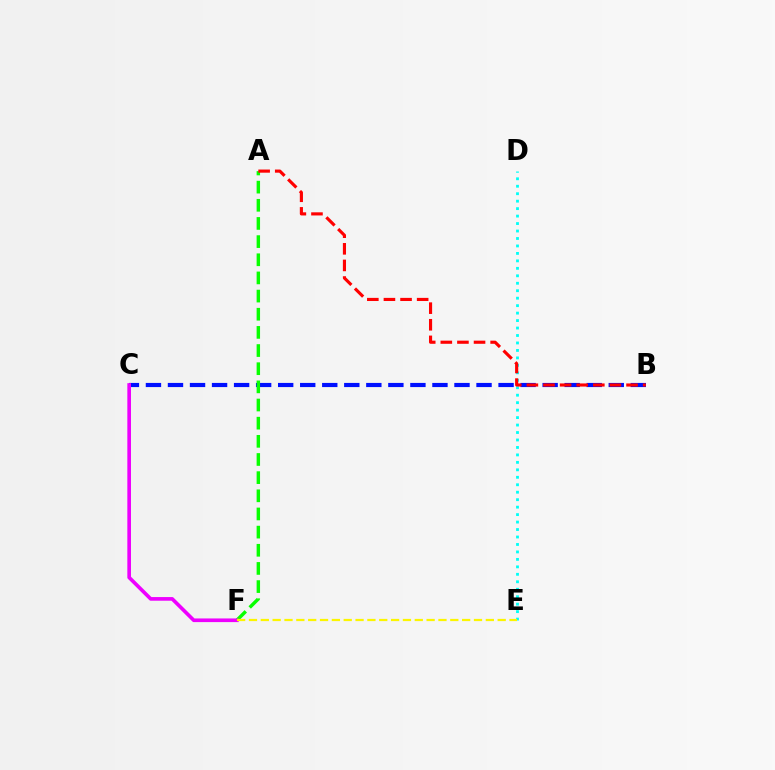{('D', 'E'): [{'color': '#00fff6', 'line_style': 'dotted', 'thickness': 2.03}], ('B', 'C'): [{'color': '#0010ff', 'line_style': 'dashed', 'thickness': 2.99}], ('A', 'F'): [{'color': '#08ff00', 'line_style': 'dashed', 'thickness': 2.47}], ('C', 'F'): [{'color': '#ee00ff', 'line_style': 'solid', 'thickness': 2.63}], ('E', 'F'): [{'color': '#fcf500', 'line_style': 'dashed', 'thickness': 1.61}], ('A', 'B'): [{'color': '#ff0000', 'line_style': 'dashed', 'thickness': 2.26}]}